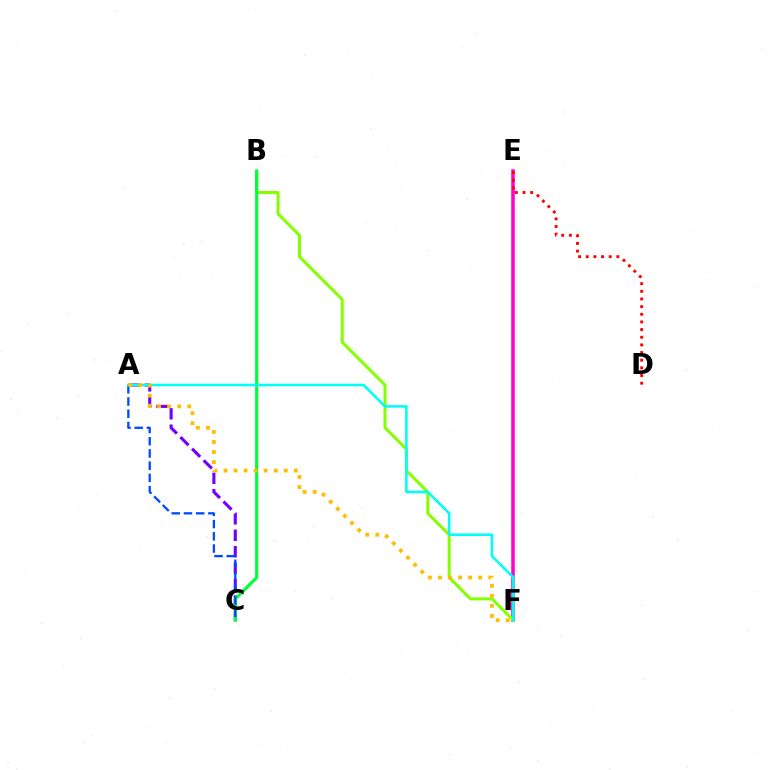{('E', 'F'): [{'color': '#ff00cf', 'line_style': 'solid', 'thickness': 2.52}], ('A', 'C'): [{'color': '#7200ff', 'line_style': 'dashed', 'thickness': 2.23}, {'color': '#004bff', 'line_style': 'dashed', 'thickness': 1.66}], ('B', 'F'): [{'color': '#84ff00', 'line_style': 'solid', 'thickness': 2.17}], ('B', 'C'): [{'color': '#00ff39', 'line_style': 'solid', 'thickness': 2.27}], ('A', 'F'): [{'color': '#00fff6', 'line_style': 'solid', 'thickness': 1.86}, {'color': '#ffbd00', 'line_style': 'dotted', 'thickness': 2.73}], ('D', 'E'): [{'color': '#ff0000', 'line_style': 'dotted', 'thickness': 2.08}]}